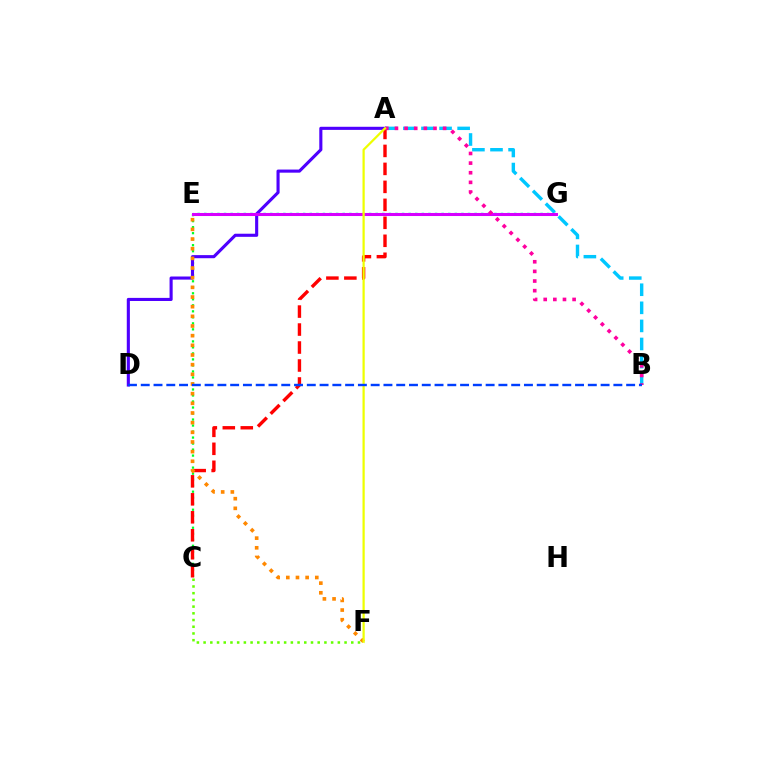{('E', 'G'): [{'color': '#00ffaf', 'line_style': 'dotted', 'thickness': 1.79}, {'color': '#d600ff', 'line_style': 'solid', 'thickness': 2.19}], ('C', 'E'): [{'color': '#00ff27', 'line_style': 'dotted', 'thickness': 1.63}], ('A', 'D'): [{'color': '#4f00ff', 'line_style': 'solid', 'thickness': 2.24}], ('A', 'B'): [{'color': '#00c7ff', 'line_style': 'dashed', 'thickness': 2.46}, {'color': '#ff00a0', 'line_style': 'dotted', 'thickness': 2.62}], ('A', 'C'): [{'color': '#ff0000', 'line_style': 'dashed', 'thickness': 2.44}], ('E', 'F'): [{'color': '#ff8800', 'line_style': 'dotted', 'thickness': 2.63}], ('A', 'F'): [{'color': '#eeff00', 'line_style': 'solid', 'thickness': 1.61}], ('C', 'F'): [{'color': '#66ff00', 'line_style': 'dotted', 'thickness': 1.82}], ('B', 'D'): [{'color': '#003fff', 'line_style': 'dashed', 'thickness': 1.74}]}